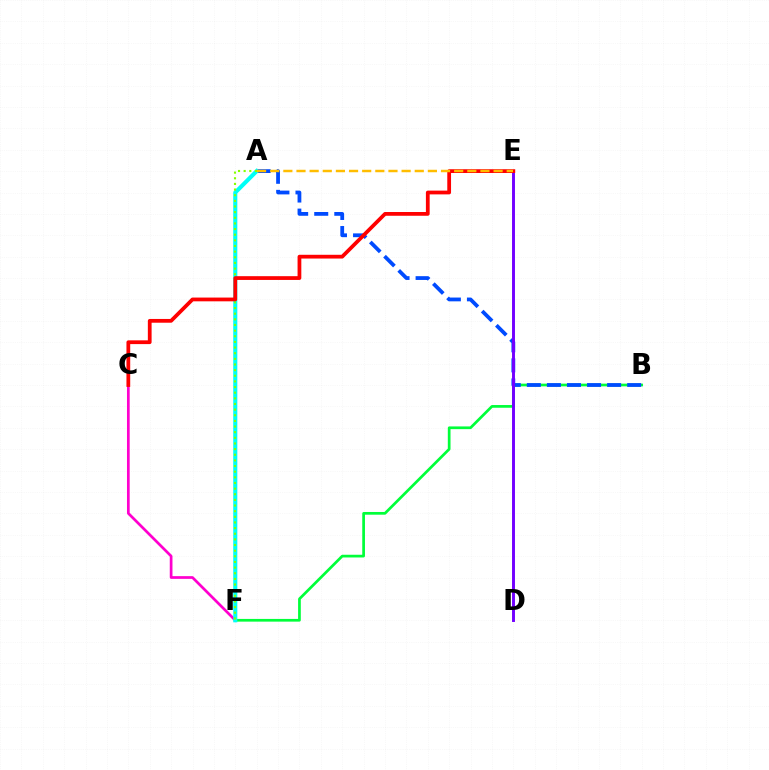{('C', 'F'): [{'color': '#ff00cf', 'line_style': 'solid', 'thickness': 1.96}], ('B', 'F'): [{'color': '#00ff39', 'line_style': 'solid', 'thickness': 1.95}], ('A', 'B'): [{'color': '#004bff', 'line_style': 'dashed', 'thickness': 2.73}], ('A', 'F'): [{'color': '#00fff6', 'line_style': 'solid', 'thickness': 2.95}, {'color': '#84ff00', 'line_style': 'dotted', 'thickness': 1.53}], ('D', 'E'): [{'color': '#7200ff', 'line_style': 'solid', 'thickness': 2.11}], ('C', 'E'): [{'color': '#ff0000', 'line_style': 'solid', 'thickness': 2.71}], ('A', 'E'): [{'color': '#ffbd00', 'line_style': 'dashed', 'thickness': 1.78}]}